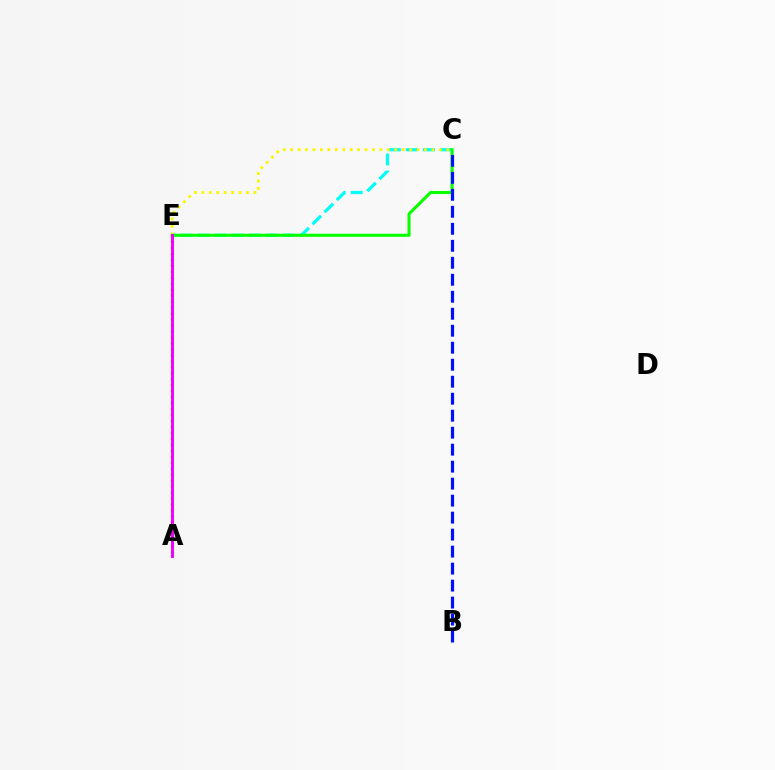{('C', 'E'): [{'color': '#00fff6', 'line_style': 'dashed', 'thickness': 2.32}, {'color': '#fcf500', 'line_style': 'dotted', 'thickness': 2.02}, {'color': '#08ff00', 'line_style': 'solid', 'thickness': 2.21}], ('A', 'E'): [{'color': '#ff0000', 'line_style': 'dotted', 'thickness': 1.62}, {'color': '#ee00ff', 'line_style': 'solid', 'thickness': 2.09}], ('B', 'C'): [{'color': '#0010ff', 'line_style': 'dashed', 'thickness': 2.31}]}